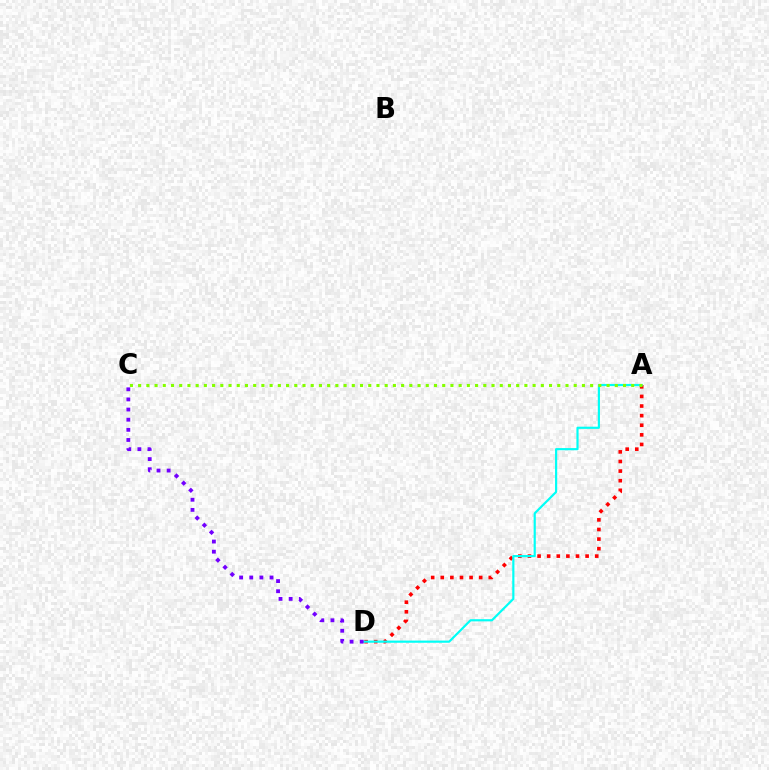{('A', 'D'): [{'color': '#ff0000', 'line_style': 'dotted', 'thickness': 2.61}, {'color': '#00fff6', 'line_style': 'solid', 'thickness': 1.57}], ('A', 'C'): [{'color': '#84ff00', 'line_style': 'dotted', 'thickness': 2.23}], ('C', 'D'): [{'color': '#7200ff', 'line_style': 'dotted', 'thickness': 2.75}]}